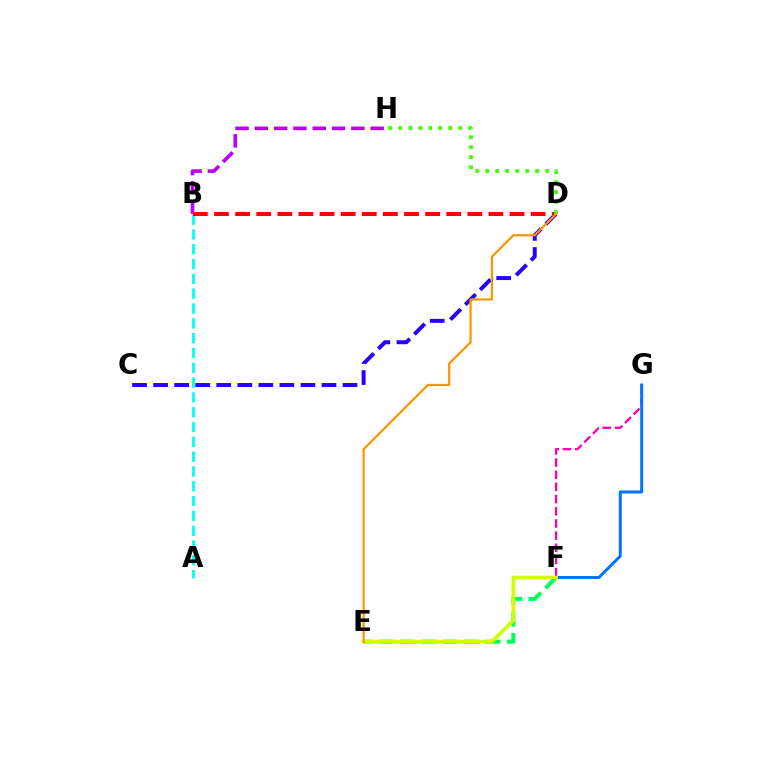{('F', 'G'): [{'color': '#ff00ac', 'line_style': 'dashed', 'thickness': 1.65}, {'color': '#0074ff', 'line_style': 'solid', 'thickness': 2.15}], ('A', 'B'): [{'color': '#00fff6', 'line_style': 'dashed', 'thickness': 2.01}], ('B', 'H'): [{'color': '#b900ff', 'line_style': 'dashed', 'thickness': 2.62}], ('E', 'F'): [{'color': '#00ff5c', 'line_style': 'dashed', 'thickness': 2.91}, {'color': '#d1ff00', 'line_style': 'solid', 'thickness': 2.65}], ('C', 'D'): [{'color': '#2500ff', 'line_style': 'dashed', 'thickness': 2.86}], ('B', 'D'): [{'color': '#ff0000', 'line_style': 'dashed', 'thickness': 2.87}], ('D', 'H'): [{'color': '#3dff00', 'line_style': 'dotted', 'thickness': 2.72}], ('D', 'E'): [{'color': '#ff9400', 'line_style': 'solid', 'thickness': 1.59}]}